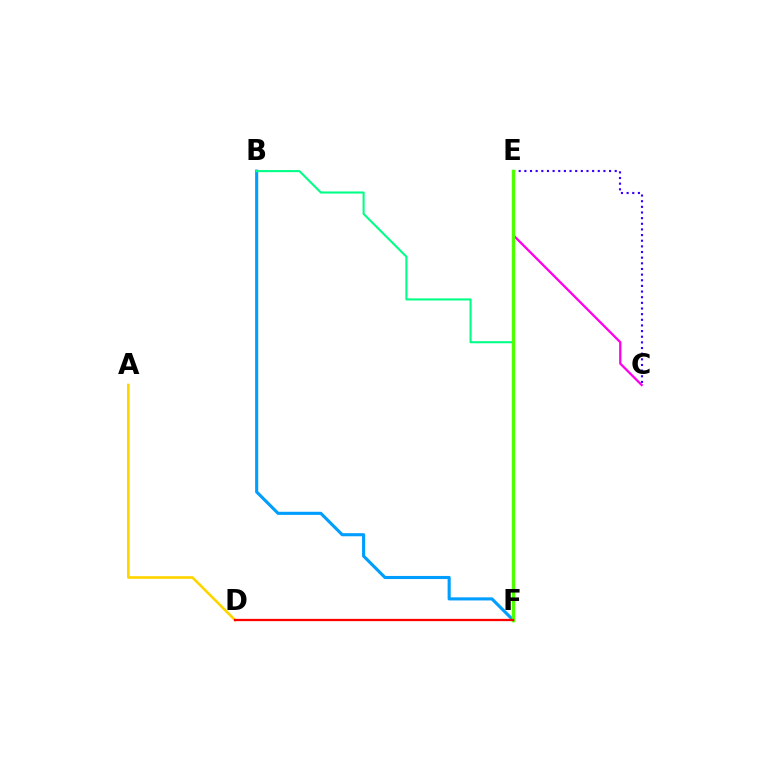{('C', 'E'): [{'color': '#ff00ed', 'line_style': 'solid', 'thickness': 1.64}, {'color': '#3700ff', 'line_style': 'dotted', 'thickness': 1.53}], ('A', 'D'): [{'color': '#ffd500', 'line_style': 'solid', 'thickness': 1.92}], ('B', 'F'): [{'color': '#009eff', 'line_style': 'solid', 'thickness': 2.23}, {'color': '#00ff86', 'line_style': 'solid', 'thickness': 1.51}], ('E', 'F'): [{'color': '#4fff00', 'line_style': 'solid', 'thickness': 2.46}], ('D', 'F'): [{'color': '#ff0000', 'line_style': 'solid', 'thickness': 1.64}]}